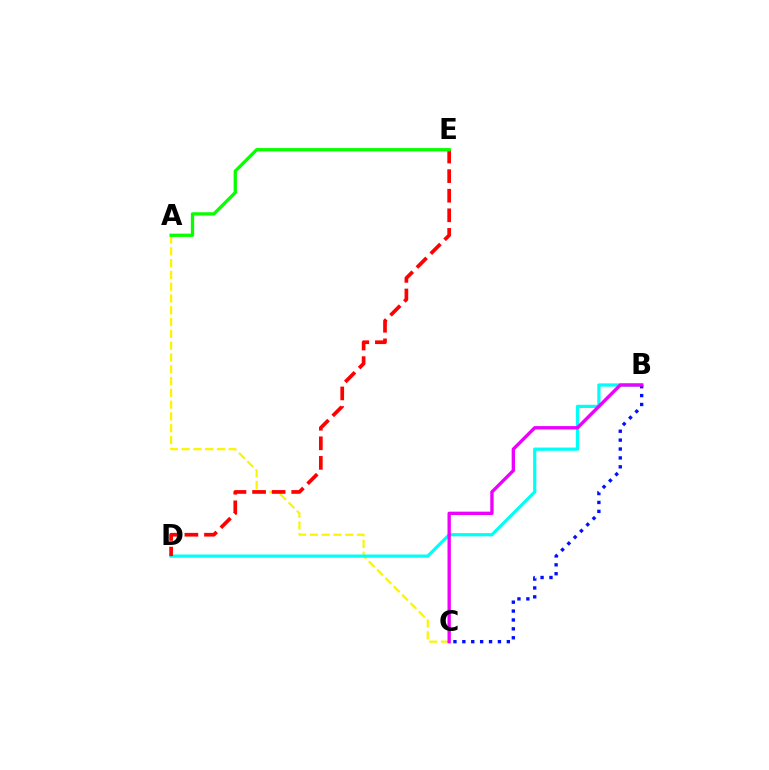{('A', 'C'): [{'color': '#fcf500', 'line_style': 'dashed', 'thickness': 1.6}], ('B', 'D'): [{'color': '#00fff6', 'line_style': 'solid', 'thickness': 2.32}], ('D', 'E'): [{'color': '#ff0000', 'line_style': 'dashed', 'thickness': 2.66}], ('A', 'E'): [{'color': '#08ff00', 'line_style': 'solid', 'thickness': 2.37}], ('B', 'C'): [{'color': '#0010ff', 'line_style': 'dotted', 'thickness': 2.42}, {'color': '#ee00ff', 'line_style': 'solid', 'thickness': 2.41}]}